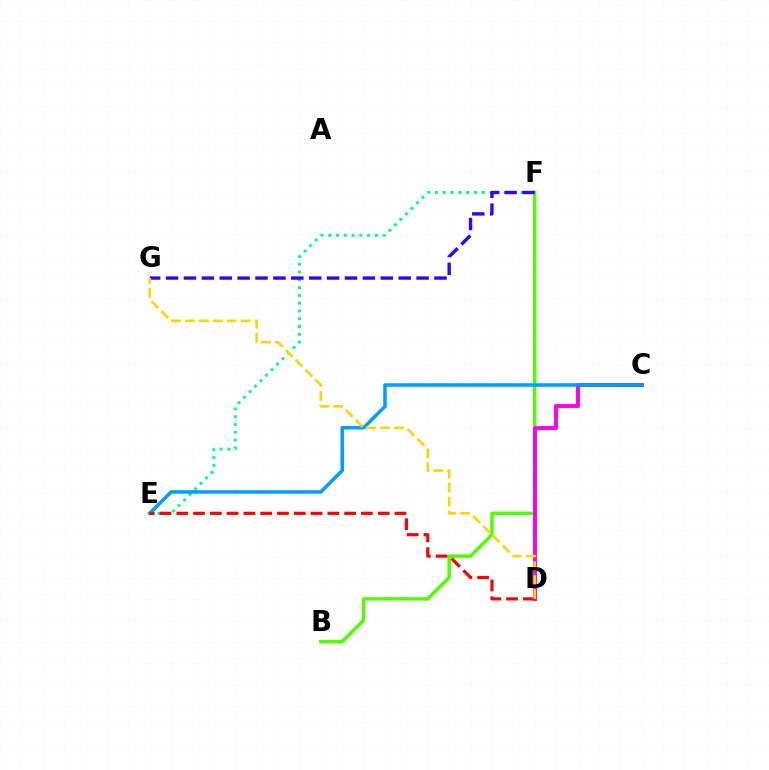{('B', 'F'): [{'color': '#4fff00', 'line_style': 'solid', 'thickness': 2.48}], ('E', 'F'): [{'color': '#00ff86', 'line_style': 'dotted', 'thickness': 2.11}], ('C', 'D'): [{'color': '#ff00ed', 'line_style': 'solid', 'thickness': 2.82}], ('C', 'E'): [{'color': '#009eff', 'line_style': 'solid', 'thickness': 2.53}], ('F', 'G'): [{'color': '#3700ff', 'line_style': 'dashed', 'thickness': 2.43}], ('D', 'E'): [{'color': '#ff0000', 'line_style': 'dashed', 'thickness': 2.28}], ('D', 'G'): [{'color': '#ffd500', 'line_style': 'dashed', 'thickness': 1.89}]}